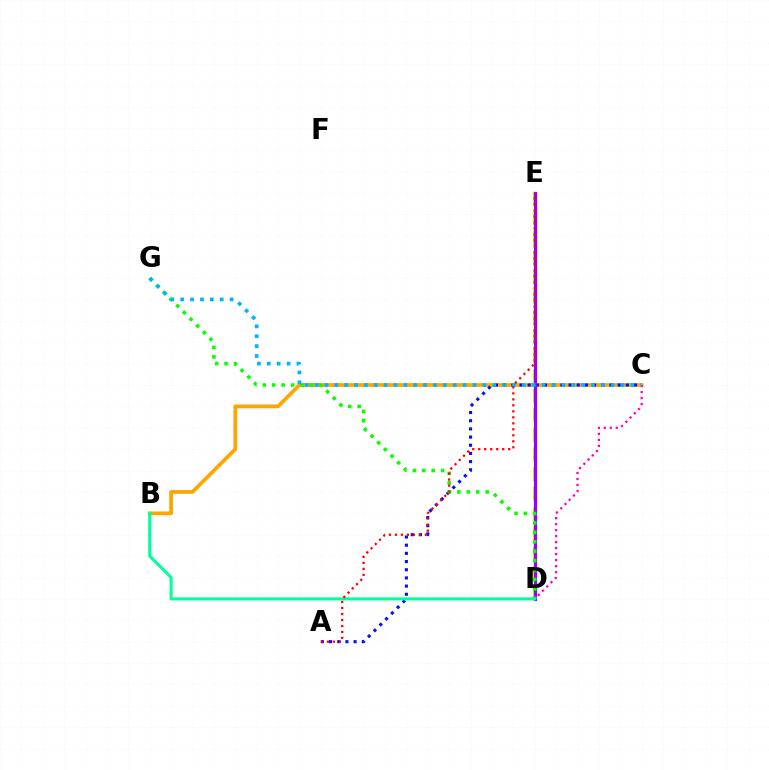{('D', 'E'): [{'color': '#b3ff00', 'line_style': 'dashed', 'thickness': 2.67}, {'color': '#9b00ff', 'line_style': 'solid', 'thickness': 2.32}], ('B', 'C'): [{'color': '#ffa500', 'line_style': 'solid', 'thickness': 2.69}], ('A', 'C'): [{'color': '#0010ff', 'line_style': 'dotted', 'thickness': 2.22}], ('D', 'G'): [{'color': '#08ff00', 'line_style': 'dotted', 'thickness': 2.56}], ('C', 'D'): [{'color': '#ff00bd', 'line_style': 'dotted', 'thickness': 1.63}], ('C', 'G'): [{'color': '#00b5ff', 'line_style': 'dotted', 'thickness': 2.68}], ('B', 'D'): [{'color': '#00ff9d', 'line_style': 'solid', 'thickness': 2.2}], ('A', 'E'): [{'color': '#ff0000', 'line_style': 'dotted', 'thickness': 1.63}]}